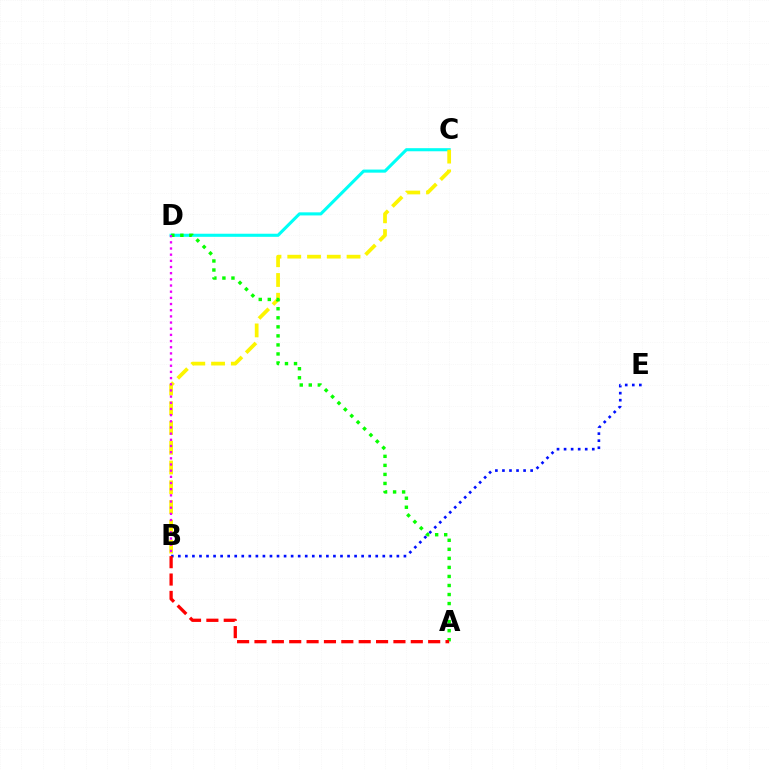{('C', 'D'): [{'color': '#00fff6', 'line_style': 'solid', 'thickness': 2.23}], ('B', 'C'): [{'color': '#fcf500', 'line_style': 'dashed', 'thickness': 2.68}], ('A', 'D'): [{'color': '#08ff00', 'line_style': 'dotted', 'thickness': 2.46}], ('B', 'E'): [{'color': '#0010ff', 'line_style': 'dotted', 'thickness': 1.92}], ('B', 'D'): [{'color': '#ee00ff', 'line_style': 'dotted', 'thickness': 1.68}], ('A', 'B'): [{'color': '#ff0000', 'line_style': 'dashed', 'thickness': 2.36}]}